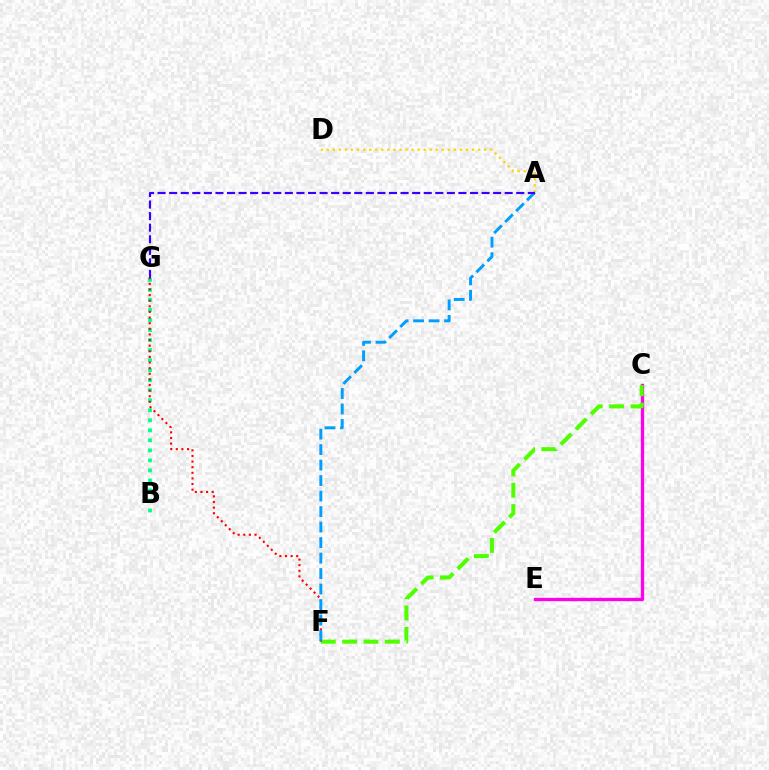{('C', 'E'): [{'color': '#ff00ed', 'line_style': 'solid', 'thickness': 2.38}], ('C', 'F'): [{'color': '#4fff00', 'line_style': 'dashed', 'thickness': 2.9}], ('B', 'G'): [{'color': '#00ff86', 'line_style': 'dotted', 'thickness': 2.72}], ('A', 'D'): [{'color': '#ffd500', 'line_style': 'dotted', 'thickness': 1.64}], ('F', 'G'): [{'color': '#ff0000', 'line_style': 'dotted', 'thickness': 1.53}], ('A', 'F'): [{'color': '#009eff', 'line_style': 'dashed', 'thickness': 2.11}], ('A', 'G'): [{'color': '#3700ff', 'line_style': 'dashed', 'thickness': 1.57}]}